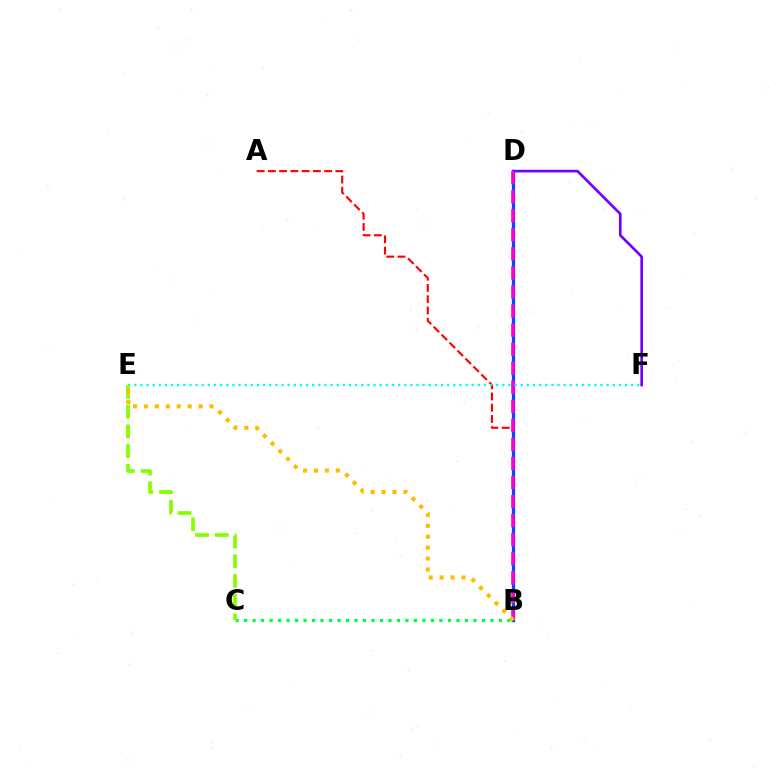{('D', 'F'): [{'color': '#7200ff', 'line_style': 'solid', 'thickness': 1.92}], ('A', 'B'): [{'color': '#ff0000', 'line_style': 'dashed', 'thickness': 1.53}], ('B', 'D'): [{'color': '#004bff', 'line_style': 'solid', 'thickness': 2.36}, {'color': '#ff00cf', 'line_style': 'dashed', 'thickness': 2.59}], ('B', 'C'): [{'color': '#00ff39', 'line_style': 'dotted', 'thickness': 2.31}], ('E', 'F'): [{'color': '#00fff6', 'line_style': 'dotted', 'thickness': 1.67}], ('C', 'E'): [{'color': '#84ff00', 'line_style': 'dashed', 'thickness': 2.68}], ('B', 'E'): [{'color': '#ffbd00', 'line_style': 'dotted', 'thickness': 2.97}]}